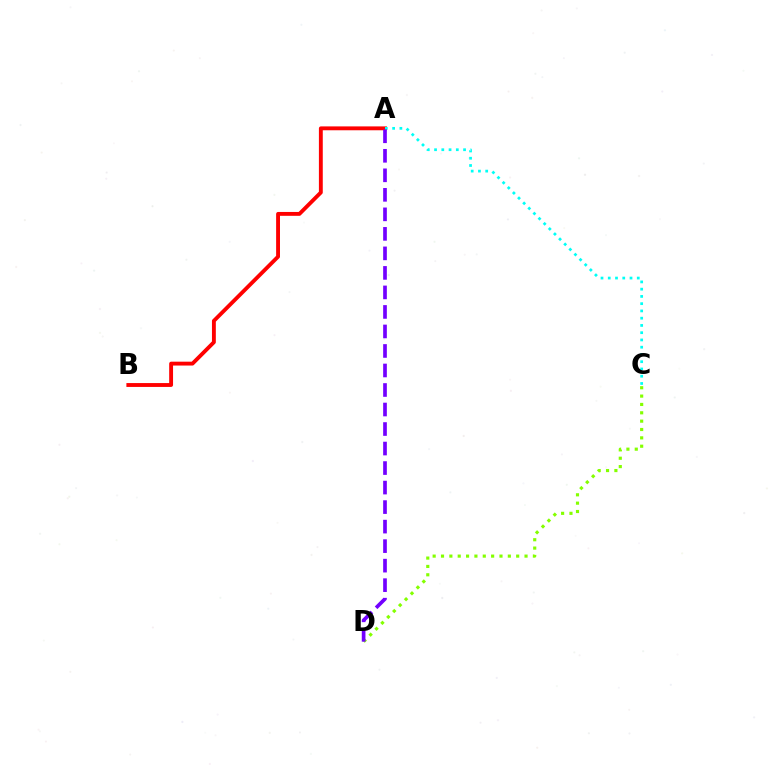{('A', 'B'): [{'color': '#ff0000', 'line_style': 'solid', 'thickness': 2.79}], ('C', 'D'): [{'color': '#84ff00', 'line_style': 'dotted', 'thickness': 2.27}], ('A', 'C'): [{'color': '#00fff6', 'line_style': 'dotted', 'thickness': 1.97}], ('A', 'D'): [{'color': '#7200ff', 'line_style': 'dashed', 'thickness': 2.65}]}